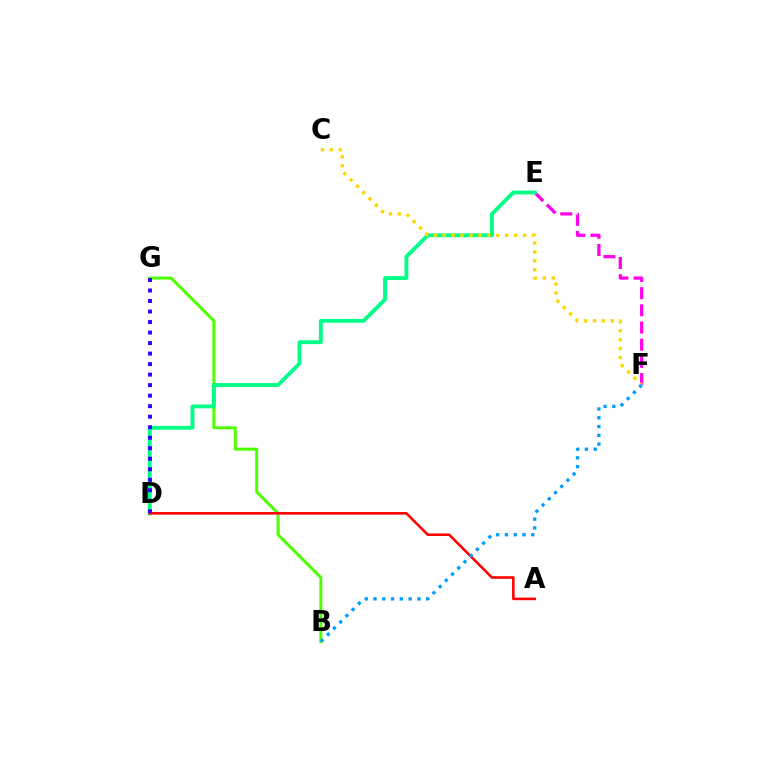{('B', 'G'): [{'color': '#4fff00', 'line_style': 'solid', 'thickness': 2.16}], ('E', 'F'): [{'color': '#ff00ed', 'line_style': 'dashed', 'thickness': 2.33}], ('D', 'E'): [{'color': '#00ff86', 'line_style': 'solid', 'thickness': 2.77}], ('C', 'F'): [{'color': '#ffd500', 'line_style': 'dotted', 'thickness': 2.43}], ('A', 'D'): [{'color': '#ff0000', 'line_style': 'solid', 'thickness': 1.86}], ('D', 'G'): [{'color': '#3700ff', 'line_style': 'dotted', 'thickness': 2.86}], ('B', 'F'): [{'color': '#009eff', 'line_style': 'dotted', 'thickness': 2.39}]}